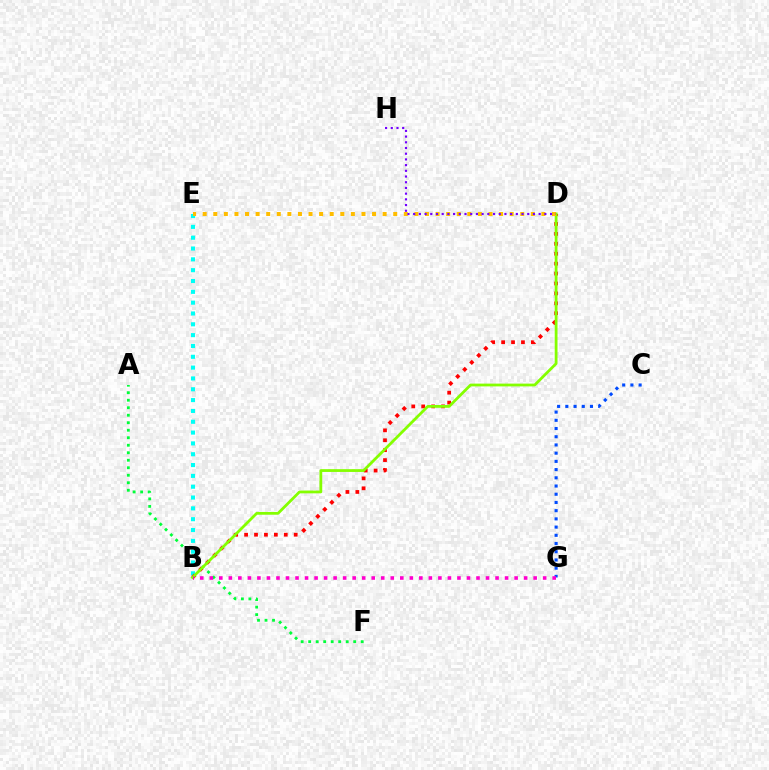{('B', 'E'): [{'color': '#00fff6', 'line_style': 'dotted', 'thickness': 2.94}], ('B', 'D'): [{'color': '#ff0000', 'line_style': 'dotted', 'thickness': 2.7}, {'color': '#84ff00', 'line_style': 'solid', 'thickness': 2.0}], ('A', 'F'): [{'color': '#00ff39', 'line_style': 'dotted', 'thickness': 2.04}], ('C', 'G'): [{'color': '#004bff', 'line_style': 'dotted', 'thickness': 2.23}], ('B', 'G'): [{'color': '#ff00cf', 'line_style': 'dotted', 'thickness': 2.59}], ('D', 'E'): [{'color': '#ffbd00', 'line_style': 'dotted', 'thickness': 2.88}], ('D', 'H'): [{'color': '#7200ff', 'line_style': 'dotted', 'thickness': 1.55}]}